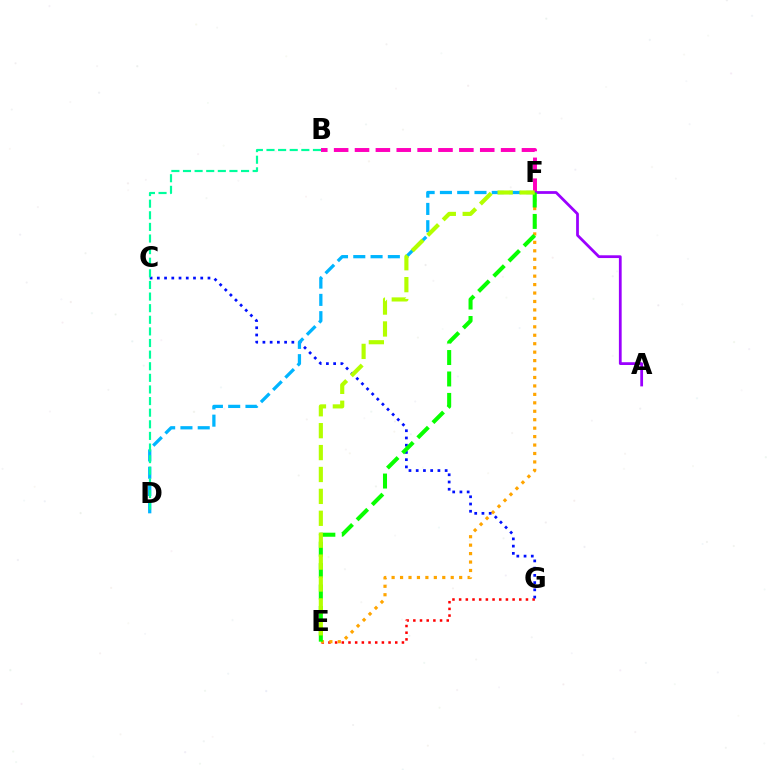{('E', 'G'): [{'color': '#ff0000', 'line_style': 'dotted', 'thickness': 1.82}], ('E', 'F'): [{'color': '#ffa500', 'line_style': 'dotted', 'thickness': 2.29}, {'color': '#08ff00', 'line_style': 'dashed', 'thickness': 2.91}, {'color': '#b3ff00', 'line_style': 'dashed', 'thickness': 2.98}], ('B', 'F'): [{'color': '#ff00bd', 'line_style': 'dashed', 'thickness': 2.84}], ('C', 'G'): [{'color': '#0010ff', 'line_style': 'dotted', 'thickness': 1.97}], ('D', 'F'): [{'color': '#00b5ff', 'line_style': 'dashed', 'thickness': 2.35}], ('B', 'D'): [{'color': '#00ff9d', 'line_style': 'dashed', 'thickness': 1.58}], ('A', 'F'): [{'color': '#9b00ff', 'line_style': 'solid', 'thickness': 1.99}]}